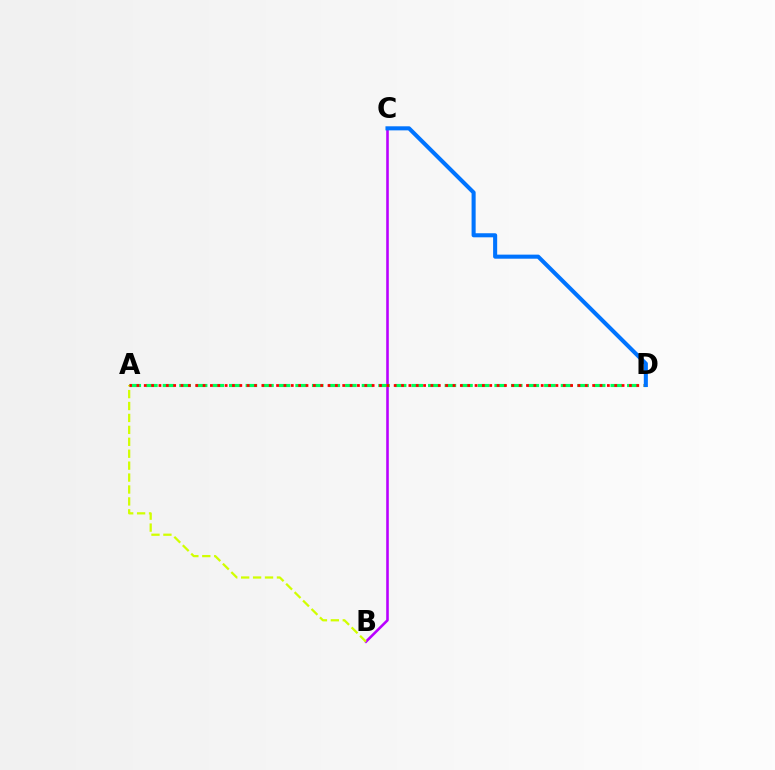{('B', 'C'): [{'color': '#b900ff', 'line_style': 'solid', 'thickness': 1.86}], ('A', 'D'): [{'color': '#00ff5c', 'line_style': 'dashed', 'thickness': 2.25}, {'color': '#ff0000', 'line_style': 'dotted', 'thickness': 2.0}], ('A', 'B'): [{'color': '#d1ff00', 'line_style': 'dashed', 'thickness': 1.62}], ('C', 'D'): [{'color': '#0074ff', 'line_style': 'solid', 'thickness': 2.93}]}